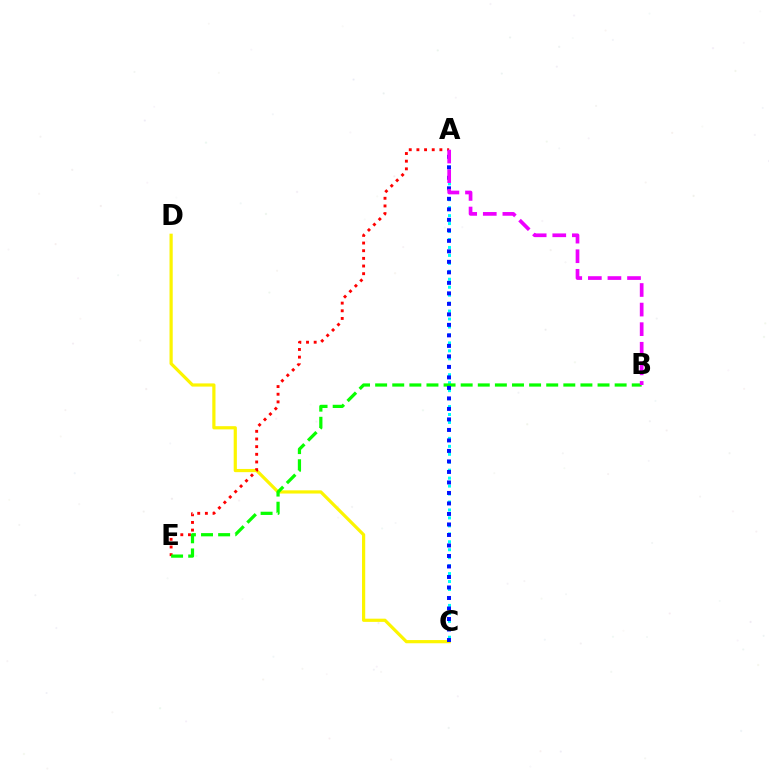{('C', 'D'): [{'color': '#fcf500', 'line_style': 'solid', 'thickness': 2.3}], ('A', 'E'): [{'color': '#ff0000', 'line_style': 'dotted', 'thickness': 2.08}], ('A', 'C'): [{'color': '#00fff6', 'line_style': 'dotted', 'thickness': 2.16}, {'color': '#0010ff', 'line_style': 'dotted', 'thickness': 2.85}], ('B', 'E'): [{'color': '#08ff00', 'line_style': 'dashed', 'thickness': 2.32}], ('A', 'B'): [{'color': '#ee00ff', 'line_style': 'dashed', 'thickness': 2.66}]}